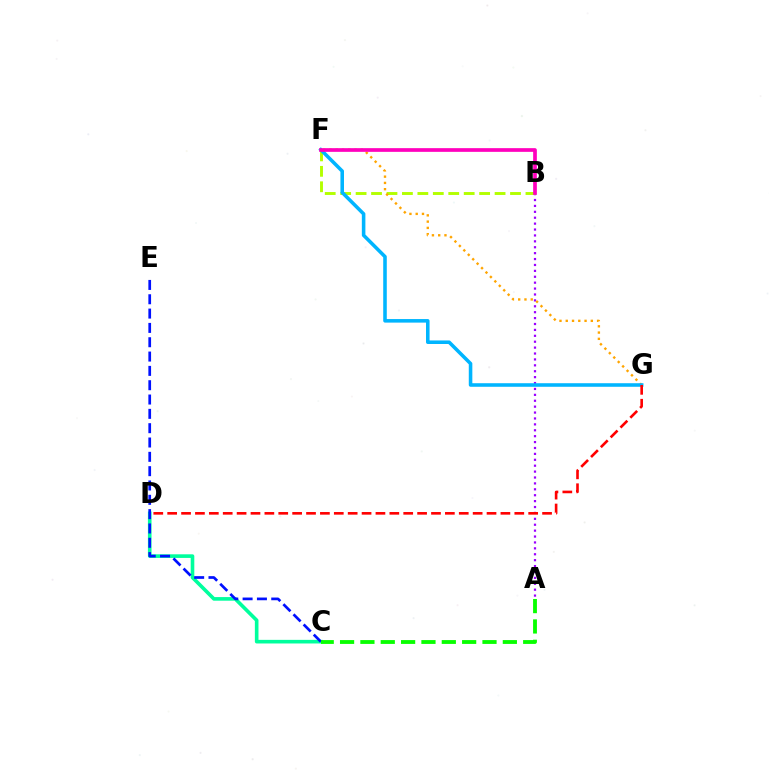{('C', 'D'): [{'color': '#00ff9d', 'line_style': 'solid', 'thickness': 2.6}], ('C', 'E'): [{'color': '#0010ff', 'line_style': 'dashed', 'thickness': 1.95}], ('A', 'B'): [{'color': '#9b00ff', 'line_style': 'dotted', 'thickness': 1.6}], ('B', 'F'): [{'color': '#b3ff00', 'line_style': 'dashed', 'thickness': 2.1}, {'color': '#ff00bd', 'line_style': 'solid', 'thickness': 2.66}], ('F', 'G'): [{'color': '#ffa500', 'line_style': 'dotted', 'thickness': 1.7}, {'color': '#00b5ff', 'line_style': 'solid', 'thickness': 2.56}], ('D', 'G'): [{'color': '#ff0000', 'line_style': 'dashed', 'thickness': 1.89}], ('A', 'C'): [{'color': '#08ff00', 'line_style': 'dashed', 'thickness': 2.76}]}